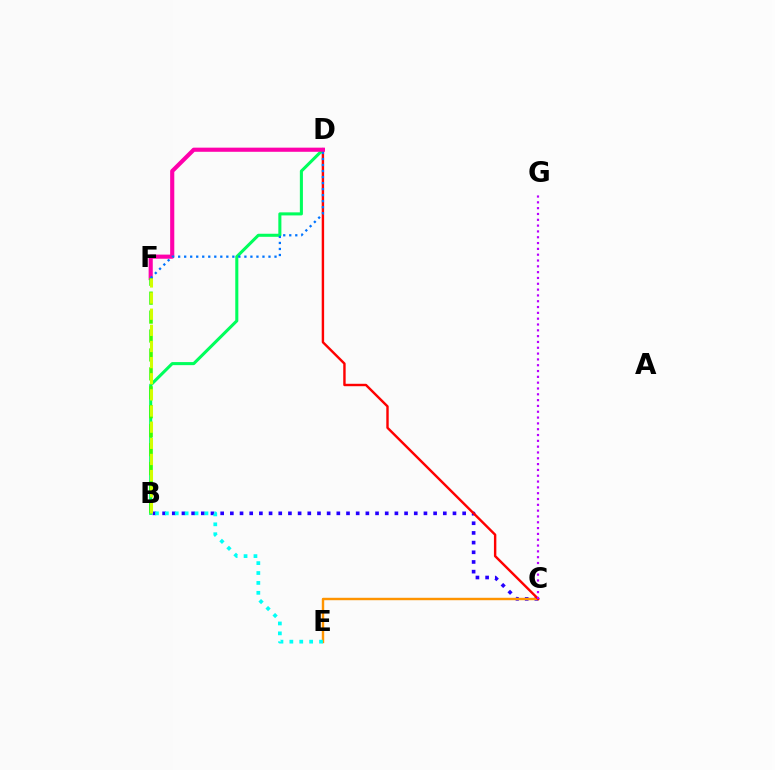{('B', 'C'): [{'color': '#2500ff', 'line_style': 'dotted', 'thickness': 2.63}], ('C', 'E'): [{'color': '#ff9400', 'line_style': 'solid', 'thickness': 1.74}], ('C', 'D'): [{'color': '#ff0000', 'line_style': 'solid', 'thickness': 1.74}], ('B', 'D'): [{'color': '#00ff5c', 'line_style': 'solid', 'thickness': 2.2}], ('D', 'F'): [{'color': '#ff00ac', 'line_style': 'solid', 'thickness': 2.98}, {'color': '#0074ff', 'line_style': 'dotted', 'thickness': 1.64}], ('B', 'F'): [{'color': '#3dff00', 'line_style': 'dashed', 'thickness': 2.57}, {'color': '#d1ff00', 'line_style': 'dashed', 'thickness': 2.19}], ('B', 'E'): [{'color': '#00fff6', 'line_style': 'dotted', 'thickness': 2.69}], ('C', 'G'): [{'color': '#b900ff', 'line_style': 'dotted', 'thickness': 1.58}]}